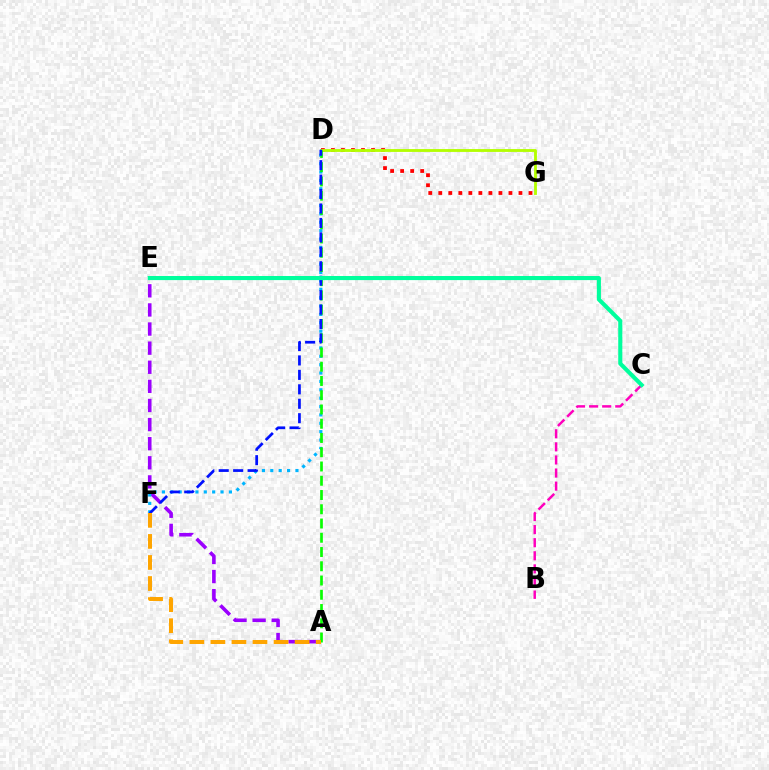{('D', 'G'): [{'color': '#ff0000', 'line_style': 'dotted', 'thickness': 2.72}, {'color': '#b3ff00', 'line_style': 'solid', 'thickness': 2.05}], ('A', 'E'): [{'color': '#9b00ff', 'line_style': 'dashed', 'thickness': 2.6}], ('D', 'F'): [{'color': '#00b5ff', 'line_style': 'dotted', 'thickness': 2.28}, {'color': '#0010ff', 'line_style': 'dashed', 'thickness': 1.96}], ('A', 'D'): [{'color': '#08ff00', 'line_style': 'dashed', 'thickness': 1.94}], ('B', 'C'): [{'color': '#ff00bd', 'line_style': 'dashed', 'thickness': 1.78}], ('A', 'F'): [{'color': '#ffa500', 'line_style': 'dashed', 'thickness': 2.86}], ('C', 'E'): [{'color': '#00ff9d', 'line_style': 'solid', 'thickness': 2.94}]}